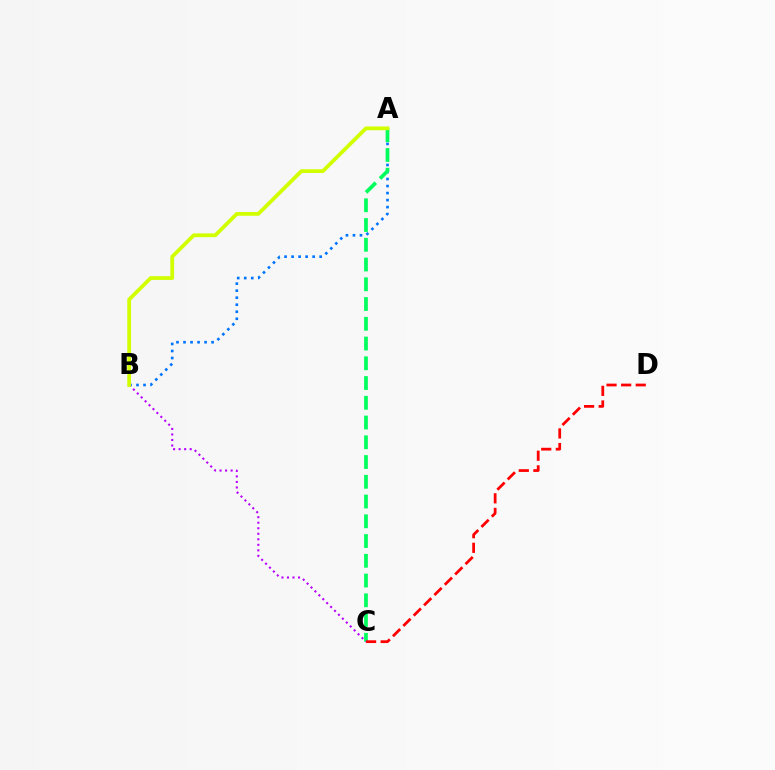{('A', 'B'): [{'color': '#0074ff', 'line_style': 'dotted', 'thickness': 1.91}, {'color': '#d1ff00', 'line_style': 'solid', 'thickness': 2.72}], ('A', 'C'): [{'color': '#00ff5c', 'line_style': 'dashed', 'thickness': 2.68}], ('C', 'D'): [{'color': '#ff0000', 'line_style': 'dashed', 'thickness': 1.99}], ('B', 'C'): [{'color': '#b900ff', 'line_style': 'dotted', 'thickness': 1.5}]}